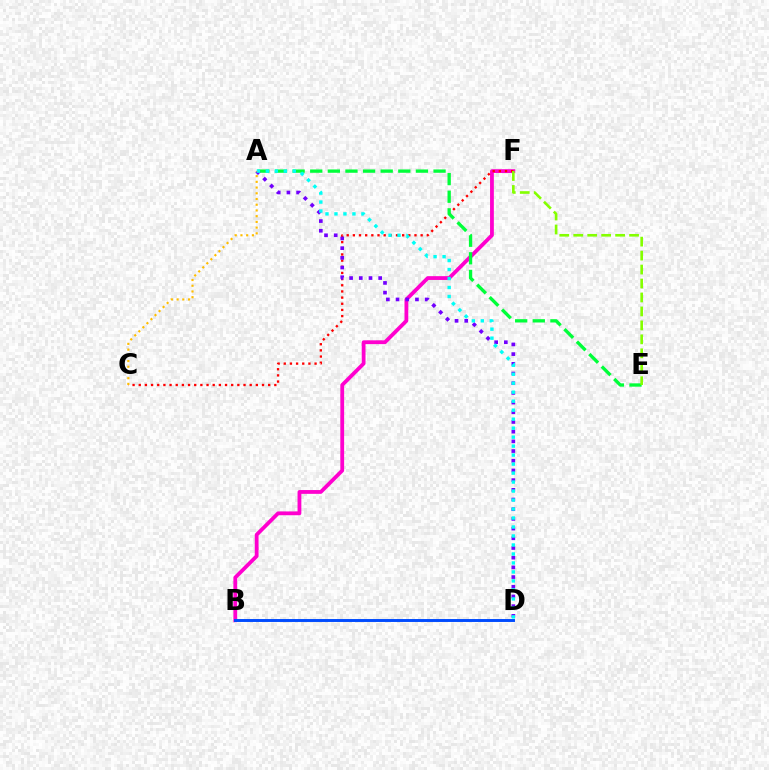{('B', 'F'): [{'color': '#ff00cf', 'line_style': 'solid', 'thickness': 2.73}], ('C', 'F'): [{'color': '#ff0000', 'line_style': 'dotted', 'thickness': 1.67}], ('B', 'D'): [{'color': '#004bff', 'line_style': 'solid', 'thickness': 2.11}], ('A', 'E'): [{'color': '#00ff39', 'line_style': 'dashed', 'thickness': 2.39}], ('A', 'D'): [{'color': '#7200ff', 'line_style': 'dotted', 'thickness': 2.63}, {'color': '#00fff6', 'line_style': 'dotted', 'thickness': 2.44}], ('E', 'F'): [{'color': '#84ff00', 'line_style': 'dashed', 'thickness': 1.9}], ('A', 'C'): [{'color': '#ffbd00', 'line_style': 'dotted', 'thickness': 1.55}]}